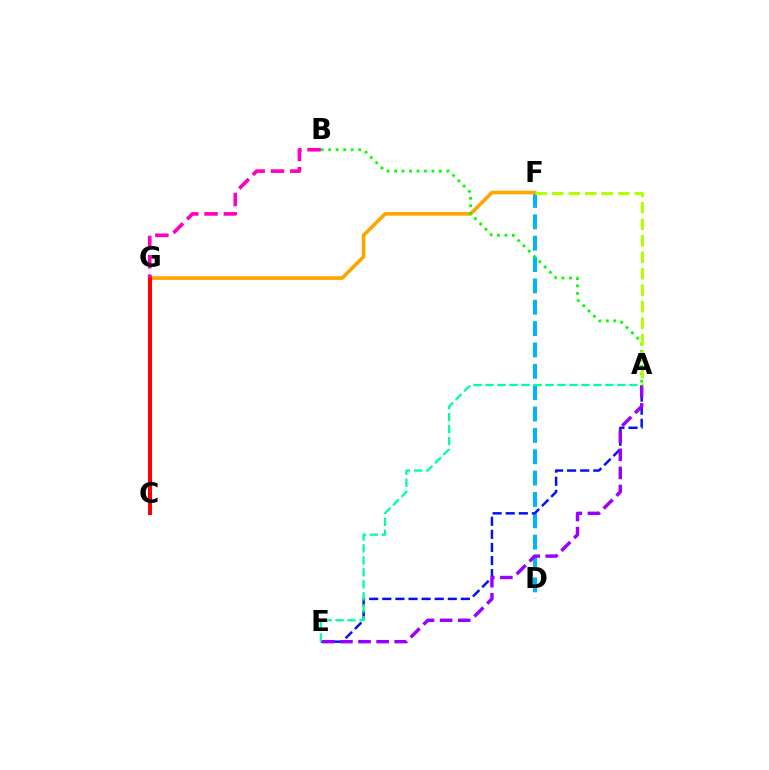{('D', 'F'): [{'color': '#00b5ff', 'line_style': 'dashed', 'thickness': 2.9}], ('F', 'G'): [{'color': '#ffa500', 'line_style': 'solid', 'thickness': 2.61}], ('A', 'E'): [{'color': '#0010ff', 'line_style': 'dashed', 'thickness': 1.78}, {'color': '#9b00ff', 'line_style': 'dashed', 'thickness': 2.46}, {'color': '#00ff9d', 'line_style': 'dashed', 'thickness': 1.63}], ('A', 'B'): [{'color': '#08ff00', 'line_style': 'dotted', 'thickness': 2.03}], ('C', 'G'): [{'color': '#ff0000', 'line_style': 'solid', 'thickness': 2.9}], ('B', 'G'): [{'color': '#ff00bd', 'line_style': 'dashed', 'thickness': 2.63}], ('A', 'F'): [{'color': '#b3ff00', 'line_style': 'dashed', 'thickness': 2.24}]}